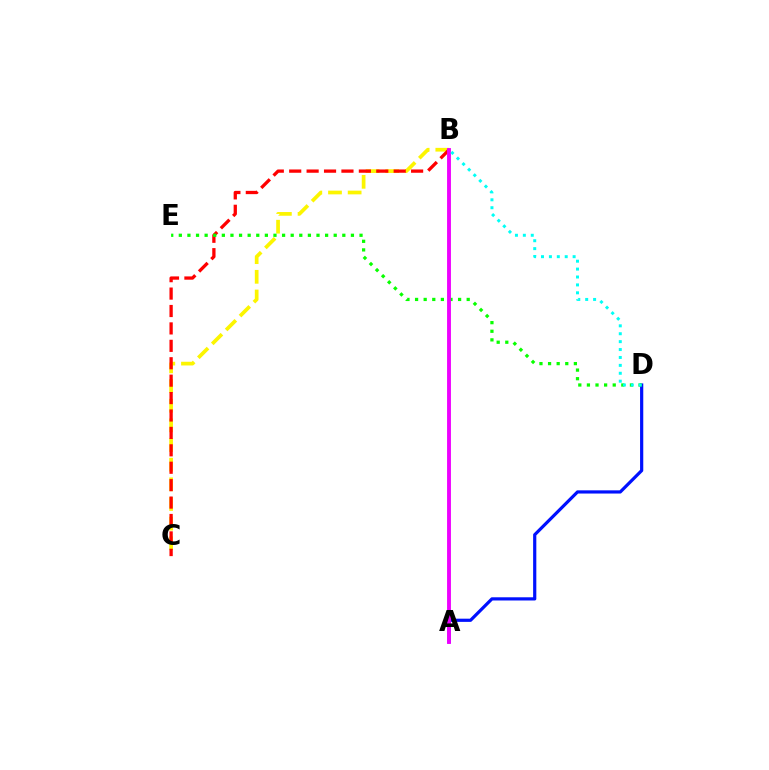{('B', 'C'): [{'color': '#fcf500', 'line_style': 'dashed', 'thickness': 2.67}, {'color': '#ff0000', 'line_style': 'dashed', 'thickness': 2.37}], ('A', 'D'): [{'color': '#0010ff', 'line_style': 'solid', 'thickness': 2.3}], ('D', 'E'): [{'color': '#08ff00', 'line_style': 'dotted', 'thickness': 2.34}], ('A', 'B'): [{'color': '#ee00ff', 'line_style': 'solid', 'thickness': 2.78}], ('B', 'D'): [{'color': '#00fff6', 'line_style': 'dotted', 'thickness': 2.15}]}